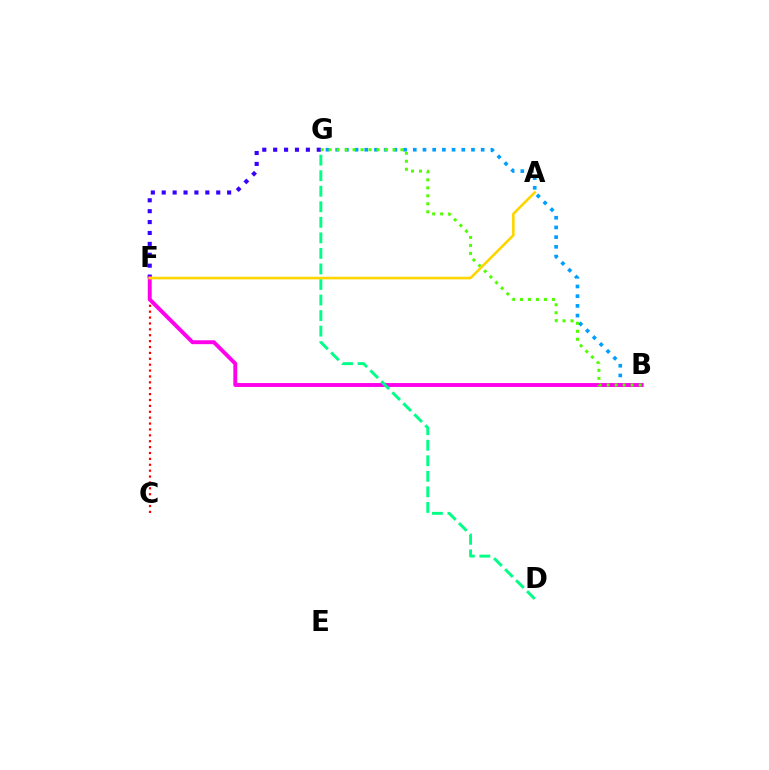{('F', 'G'): [{'color': '#3700ff', 'line_style': 'dotted', 'thickness': 2.96}], ('C', 'F'): [{'color': '#ff0000', 'line_style': 'dotted', 'thickness': 1.6}], ('B', 'G'): [{'color': '#009eff', 'line_style': 'dotted', 'thickness': 2.64}, {'color': '#4fff00', 'line_style': 'dotted', 'thickness': 2.17}], ('B', 'F'): [{'color': '#ff00ed', 'line_style': 'solid', 'thickness': 2.81}], ('D', 'G'): [{'color': '#00ff86', 'line_style': 'dashed', 'thickness': 2.11}], ('A', 'F'): [{'color': '#ffd500', 'line_style': 'solid', 'thickness': 1.88}]}